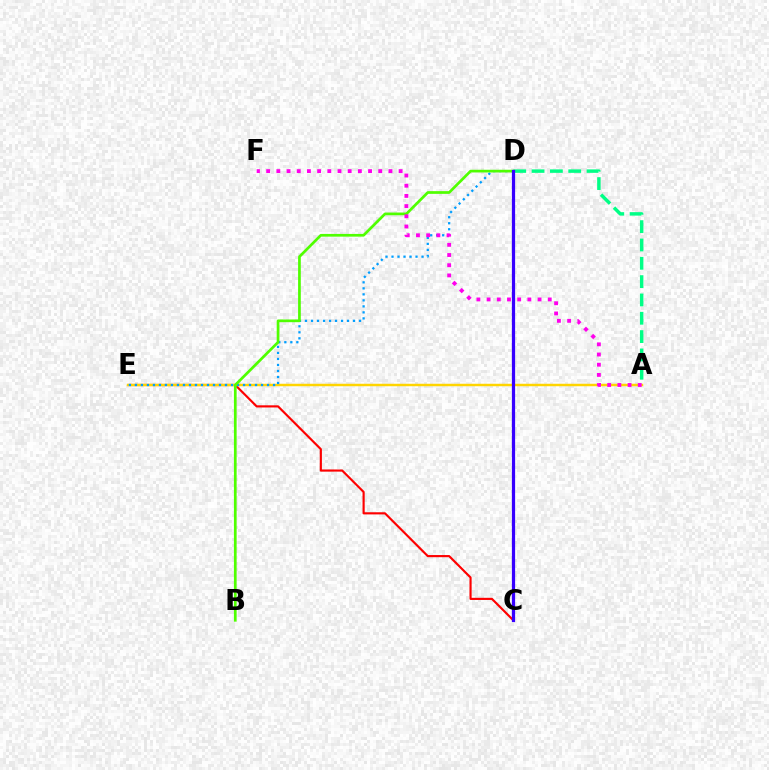{('A', 'D'): [{'color': '#00ff86', 'line_style': 'dashed', 'thickness': 2.49}], ('C', 'E'): [{'color': '#ff0000', 'line_style': 'solid', 'thickness': 1.55}], ('A', 'E'): [{'color': '#ffd500', 'line_style': 'solid', 'thickness': 1.78}], ('D', 'E'): [{'color': '#009eff', 'line_style': 'dotted', 'thickness': 1.63}], ('B', 'D'): [{'color': '#4fff00', 'line_style': 'solid', 'thickness': 1.95}], ('A', 'F'): [{'color': '#ff00ed', 'line_style': 'dotted', 'thickness': 2.77}], ('C', 'D'): [{'color': '#3700ff', 'line_style': 'solid', 'thickness': 2.32}]}